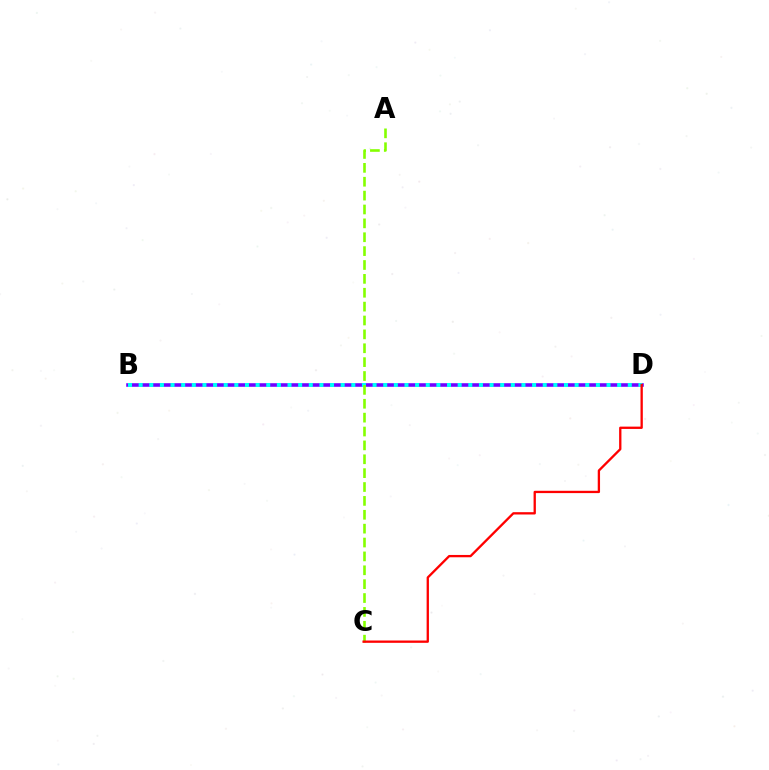{('B', 'D'): [{'color': '#7200ff', 'line_style': 'solid', 'thickness': 2.58}, {'color': '#00fff6', 'line_style': 'dotted', 'thickness': 2.89}], ('A', 'C'): [{'color': '#84ff00', 'line_style': 'dashed', 'thickness': 1.89}], ('C', 'D'): [{'color': '#ff0000', 'line_style': 'solid', 'thickness': 1.67}]}